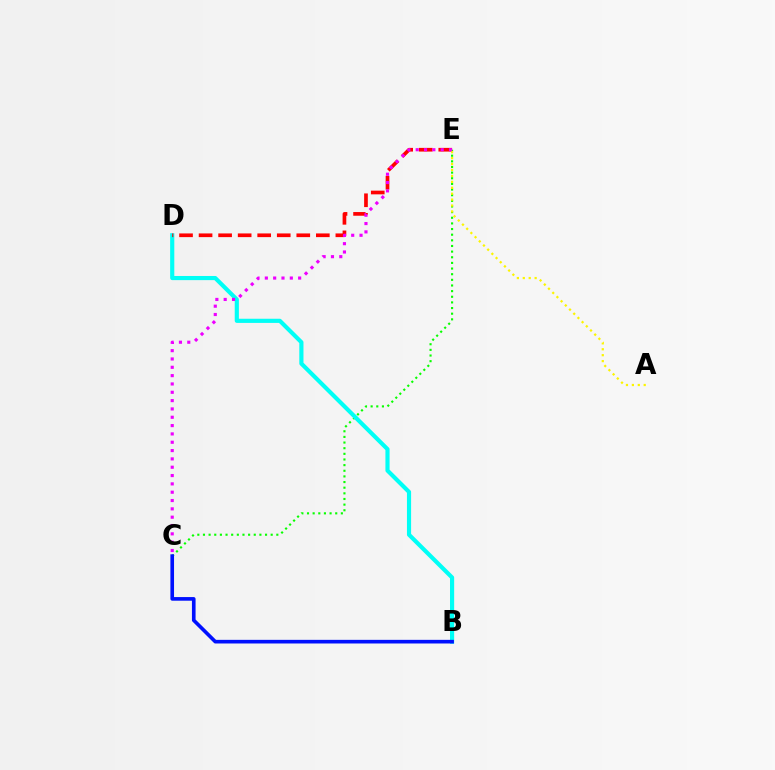{('C', 'E'): [{'color': '#08ff00', 'line_style': 'dotted', 'thickness': 1.53}, {'color': '#ee00ff', 'line_style': 'dotted', 'thickness': 2.26}], ('B', 'D'): [{'color': '#00fff6', 'line_style': 'solid', 'thickness': 2.99}], ('D', 'E'): [{'color': '#ff0000', 'line_style': 'dashed', 'thickness': 2.65}], ('B', 'C'): [{'color': '#0010ff', 'line_style': 'solid', 'thickness': 2.62}], ('A', 'E'): [{'color': '#fcf500', 'line_style': 'dotted', 'thickness': 1.61}]}